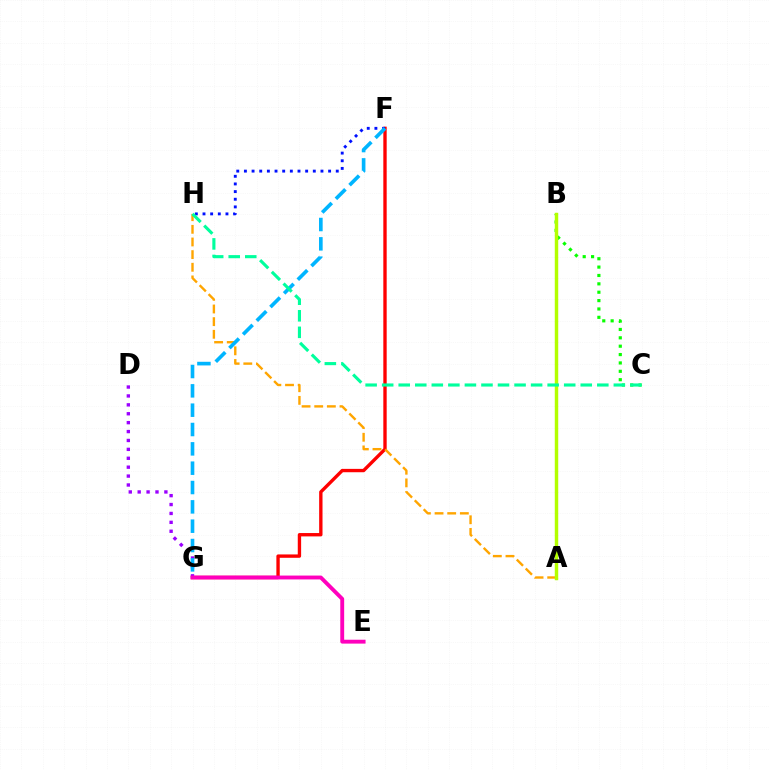{('B', 'C'): [{'color': '#08ff00', 'line_style': 'dotted', 'thickness': 2.28}], ('F', 'G'): [{'color': '#ff0000', 'line_style': 'solid', 'thickness': 2.42}, {'color': '#00b5ff', 'line_style': 'dashed', 'thickness': 2.63}], ('A', 'H'): [{'color': '#ffa500', 'line_style': 'dashed', 'thickness': 1.72}], ('D', 'G'): [{'color': '#9b00ff', 'line_style': 'dotted', 'thickness': 2.42}], ('E', 'G'): [{'color': '#ff00bd', 'line_style': 'solid', 'thickness': 2.79}], ('F', 'H'): [{'color': '#0010ff', 'line_style': 'dotted', 'thickness': 2.08}], ('A', 'B'): [{'color': '#b3ff00', 'line_style': 'solid', 'thickness': 2.48}], ('C', 'H'): [{'color': '#00ff9d', 'line_style': 'dashed', 'thickness': 2.25}]}